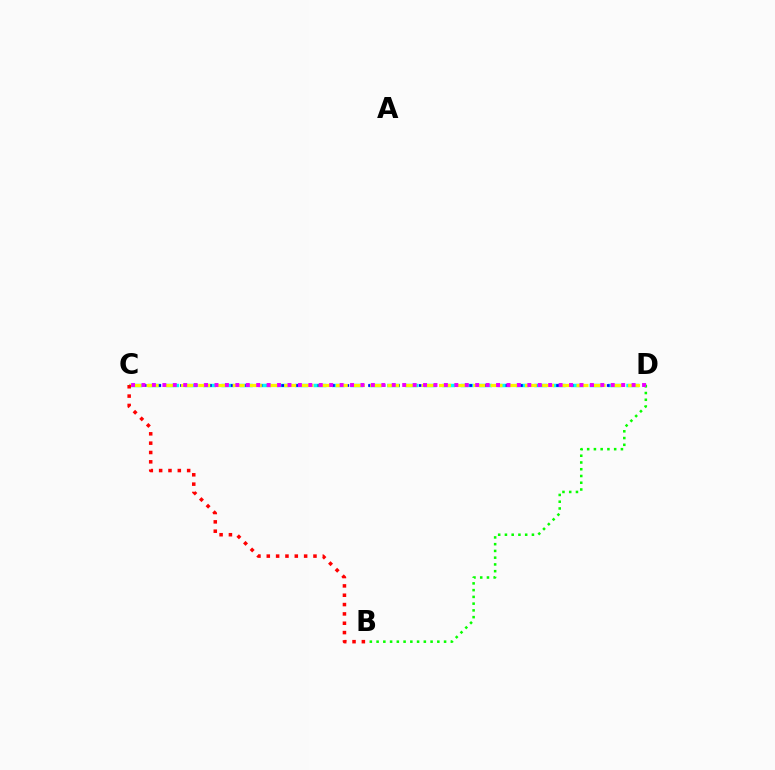{('C', 'D'): [{'color': '#00fff6', 'line_style': 'dashed', 'thickness': 2.5}, {'color': '#0010ff', 'line_style': 'dotted', 'thickness': 1.97}, {'color': '#fcf500', 'line_style': 'dashed', 'thickness': 2.34}, {'color': '#ee00ff', 'line_style': 'dotted', 'thickness': 2.83}], ('B', 'D'): [{'color': '#08ff00', 'line_style': 'dotted', 'thickness': 1.83}], ('B', 'C'): [{'color': '#ff0000', 'line_style': 'dotted', 'thickness': 2.54}]}